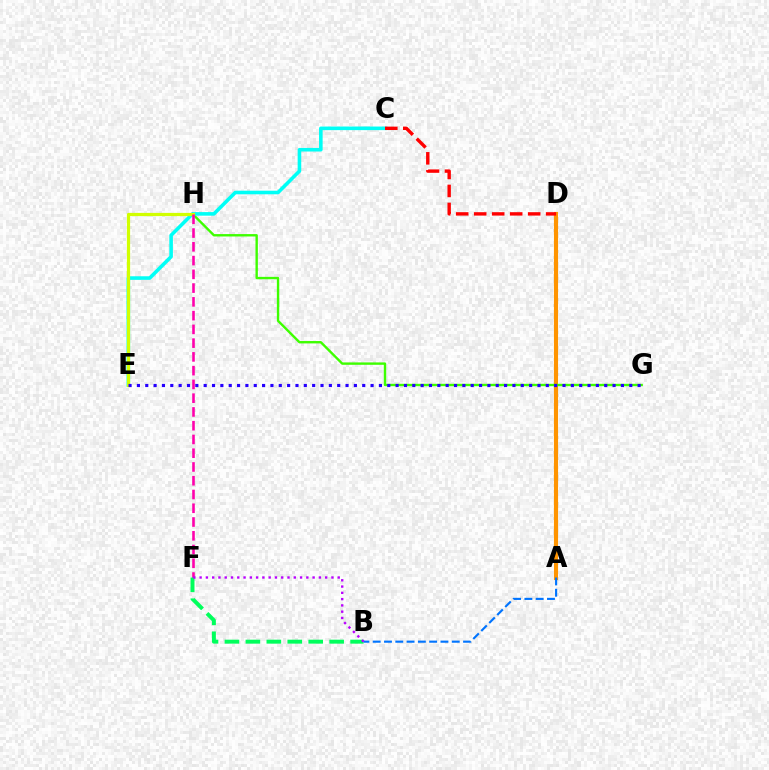{('A', 'D'): [{'color': '#ff9400', 'line_style': 'solid', 'thickness': 2.97}], ('G', 'H'): [{'color': '#3dff00', 'line_style': 'solid', 'thickness': 1.72}], ('C', 'E'): [{'color': '#00fff6', 'line_style': 'solid', 'thickness': 2.58}], ('C', 'D'): [{'color': '#ff0000', 'line_style': 'dashed', 'thickness': 2.44}], ('E', 'H'): [{'color': '#d1ff00', 'line_style': 'solid', 'thickness': 2.31}], ('F', 'H'): [{'color': '#ff00ac', 'line_style': 'dashed', 'thickness': 1.87}], ('B', 'F'): [{'color': '#00ff5c', 'line_style': 'dashed', 'thickness': 2.84}, {'color': '#b900ff', 'line_style': 'dotted', 'thickness': 1.71}], ('E', 'G'): [{'color': '#2500ff', 'line_style': 'dotted', 'thickness': 2.27}], ('A', 'B'): [{'color': '#0074ff', 'line_style': 'dashed', 'thickness': 1.53}]}